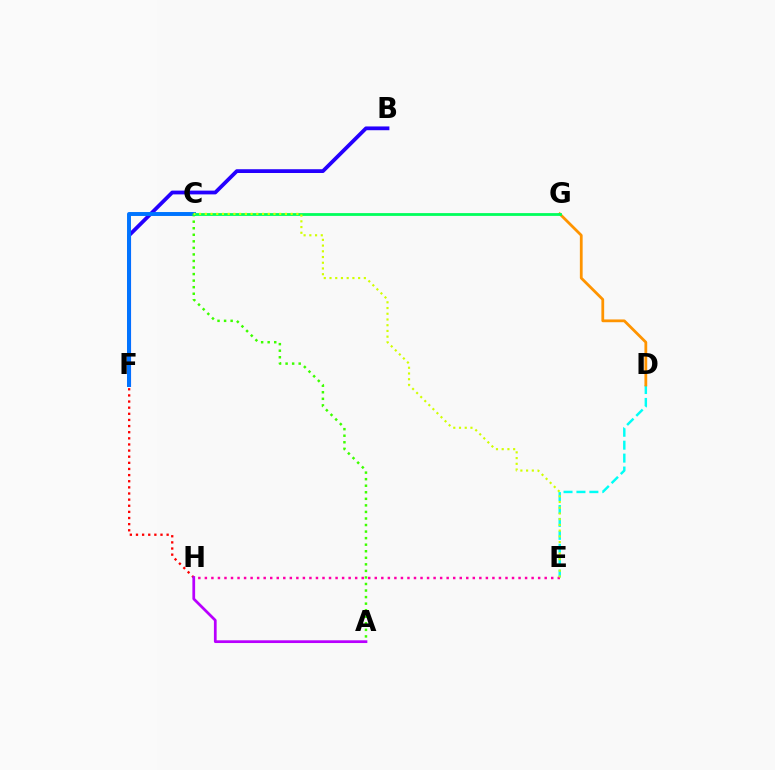{('D', 'E'): [{'color': '#00fff6', 'line_style': 'dashed', 'thickness': 1.76}], ('B', 'F'): [{'color': '#2500ff', 'line_style': 'solid', 'thickness': 2.72}], ('E', 'H'): [{'color': '#ff00ac', 'line_style': 'dotted', 'thickness': 1.78}], ('C', 'F'): [{'color': '#0074ff', 'line_style': 'solid', 'thickness': 2.83}], ('F', 'H'): [{'color': '#ff0000', 'line_style': 'dotted', 'thickness': 1.67}], ('A', 'H'): [{'color': '#b900ff', 'line_style': 'solid', 'thickness': 1.97}], ('D', 'G'): [{'color': '#ff9400', 'line_style': 'solid', 'thickness': 2.0}], ('A', 'C'): [{'color': '#3dff00', 'line_style': 'dotted', 'thickness': 1.78}], ('C', 'G'): [{'color': '#00ff5c', 'line_style': 'solid', 'thickness': 2.01}], ('C', 'E'): [{'color': '#d1ff00', 'line_style': 'dotted', 'thickness': 1.56}]}